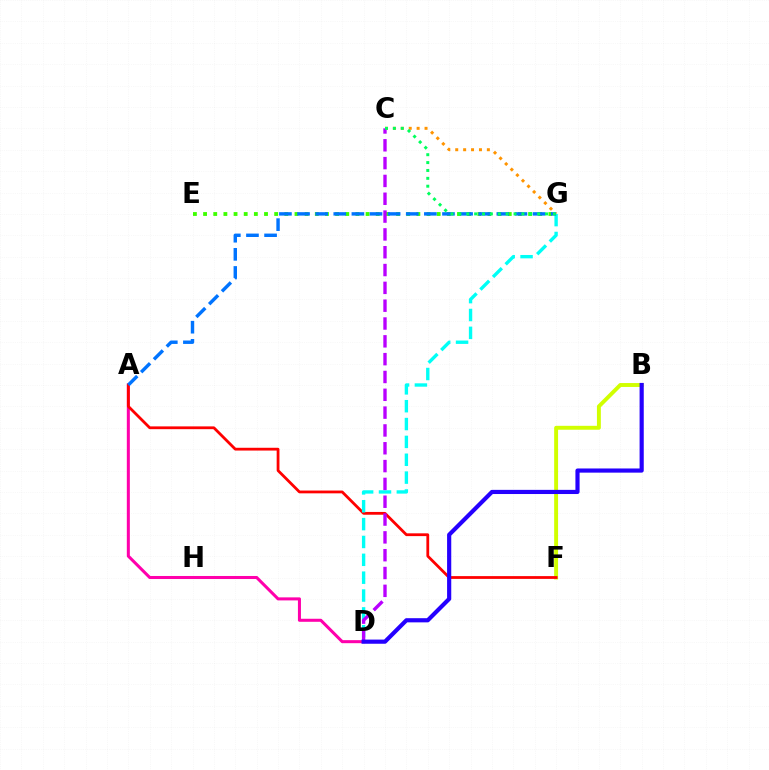{('A', 'D'): [{'color': '#ff00ac', 'line_style': 'solid', 'thickness': 2.19}], ('B', 'F'): [{'color': '#d1ff00', 'line_style': 'solid', 'thickness': 2.82}], ('A', 'F'): [{'color': '#ff0000', 'line_style': 'solid', 'thickness': 2.01}], ('E', 'G'): [{'color': '#3dff00', 'line_style': 'dotted', 'thickness': 2.76}], ('D', 'G'): [{'color': '#00fff6', 'line_style': 'dashed', 'thickness': 2.43}], ('C', 'G'): [{'color': '#ff9400', 'line_style': 'dotted', 'thickness': 2.15}, {'color': '#00ff5c', 'line_style': 'dotted', 'thickness': 2.14}], ('C', 'D'): [{'color': '#b900ff', 'line_style': 'dashed', 'thickness': 2.42}], ('A', 'G'): [{'color': '#0074ff', 'line_style': 'dashed', 'thickness': 2.46}], ('B', 'D'): [{'color': '#2500ff', 'line_style': 'solid', 'thickness': 3.0}]}